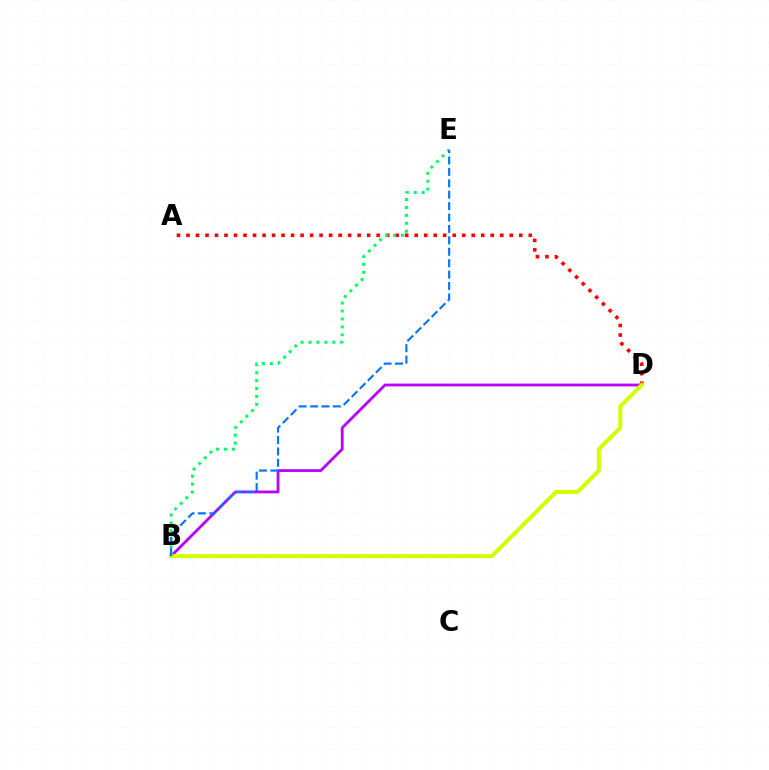{('B', 'D'): [{'color': '#b900ff', 'line_style': 'solid', 'thickness': 2.02}, {'color': '#d1ff00', 'line_style': 'solid', 'thickness': 2.9}], ('A', 'D'): [{'color': '#ff0000', 'line_style': 'dotted', 'thickness': 2.58}], ('B', 'E'): [{'color': '#00ff5c', 'line_style': 'dotted', 'thickness': 2.15}, {'color': '#0074ff', 'line_style': 'dashed', 'thickness': 1.55}]}